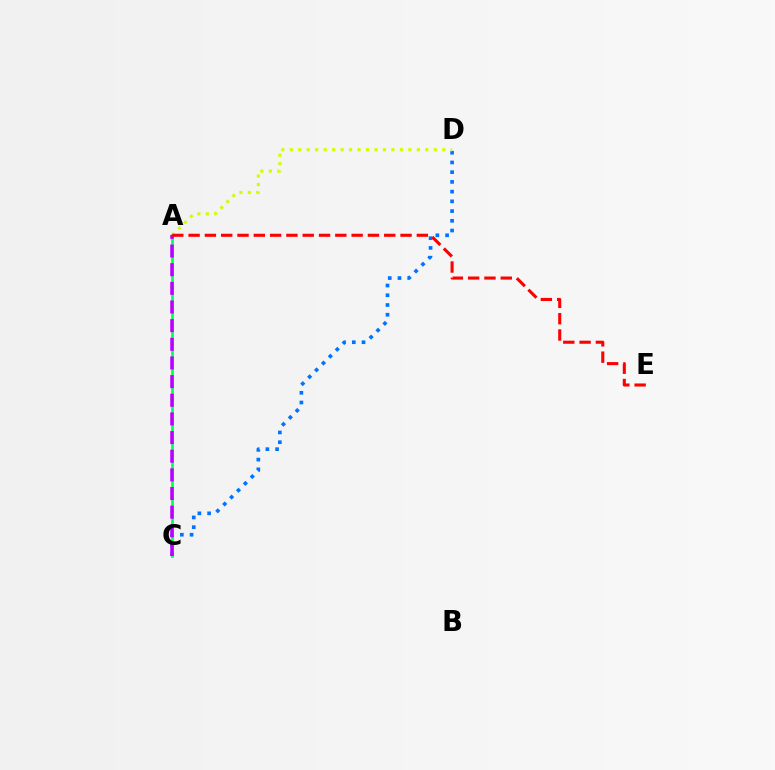{('C', 'D'): [{'color': '#0074ff', 'line_style': 'dotted', 'thickness': 2.64}], ('A', 'D'): [{'color': '#d1ff00', 'line_style': 'dotted', 'thickness': 2.3}], ('A', 'C'): [{'color': '#00ff5c', 'line_style': 'solid', 'thickness': 1.94}, {'color': '#b900ff', 'line_style': 'dashed', 'thickness': 2.53}], ('A', 'E'): [{'color': '#ff0000', 'line_style': 'dashed', 'thickness': 2.21}]}